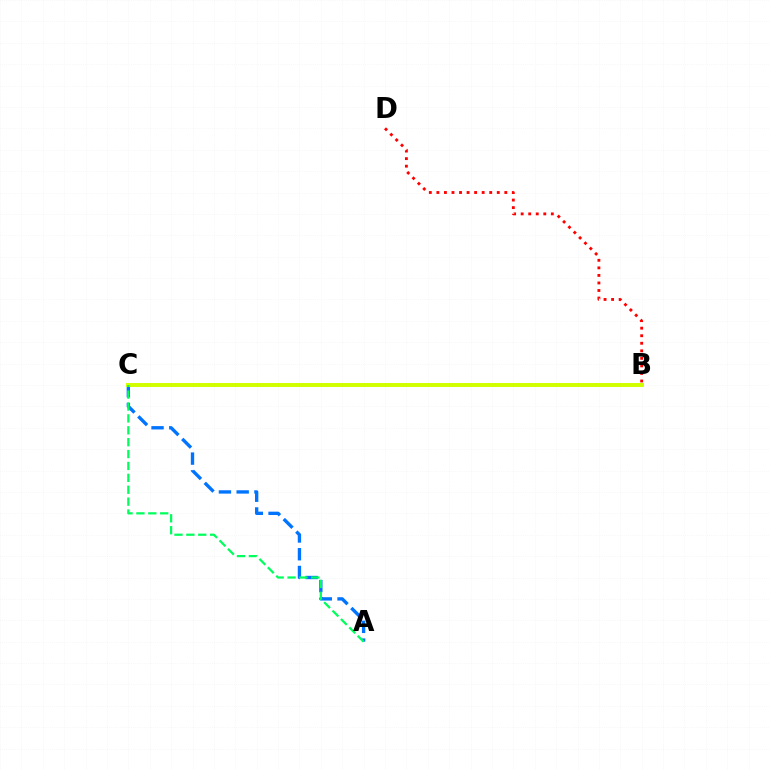{('A', 'C'): [{'color': '#0074ff', 'line_style': 'dashed', 'thickness': 2.41}, {'color': '#00ff5c', 'line_style': 'dashed', 'thickness': 1.62}], ('B', 'C'): [{'color': '#b900ff', 'line_style': 'dotted', 'thickness': 1.63}, {'color': '#d1ff00', 'line_style': 'solid', 'thickness': 2.85}], ('B', 'D'): [{'color': '#ff0000', 'line_style': 'dotted', 'thickness': 2.05}]}